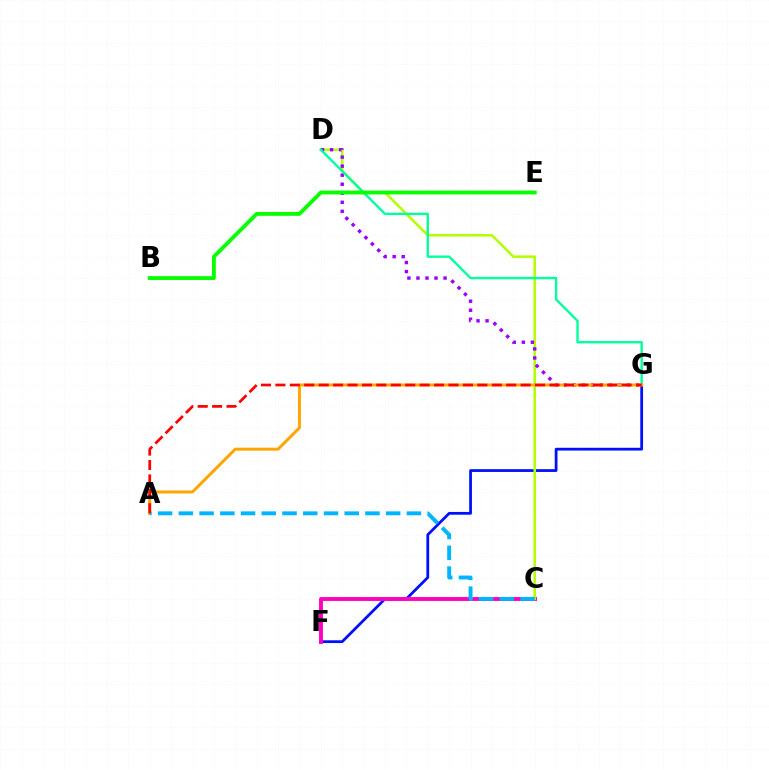{('F', 'G'): [{'color': '#0010ff', 'line_style': 'solid', 'thickness': 2.0}], ('C', 'F'): [{'color': '#ff00bd', 'line_style': 'solid', 'thickness': 2.79}], ('C', 'D'): [{'color': '#b3ff00', 'line_style': 'solid', 'thickness': 1.82}], ('D', 'G'): [{'color': '#9b00ff', 'line_style': 'dotted', 'thickness': 2.45}, {'color': '#00ff9d', 'line_style': 'solid', 'thickness': 1.7}], ('B', 'E'): [{'color': '#08ff00', 'line_style': 'solid', 'thickness': 2.78}], ('A', 'G'): [{'color': '#ffa500', 'line_style': 'solid', 'thickness': 2.15}, {'color': '#ff0000', 'line_style': 'dashed', 'thickness': 1.96}], ('A', 'C'): [{'color': '#00b5ff', 'line_style': 'dashed', 'thickness': 2.82}]}